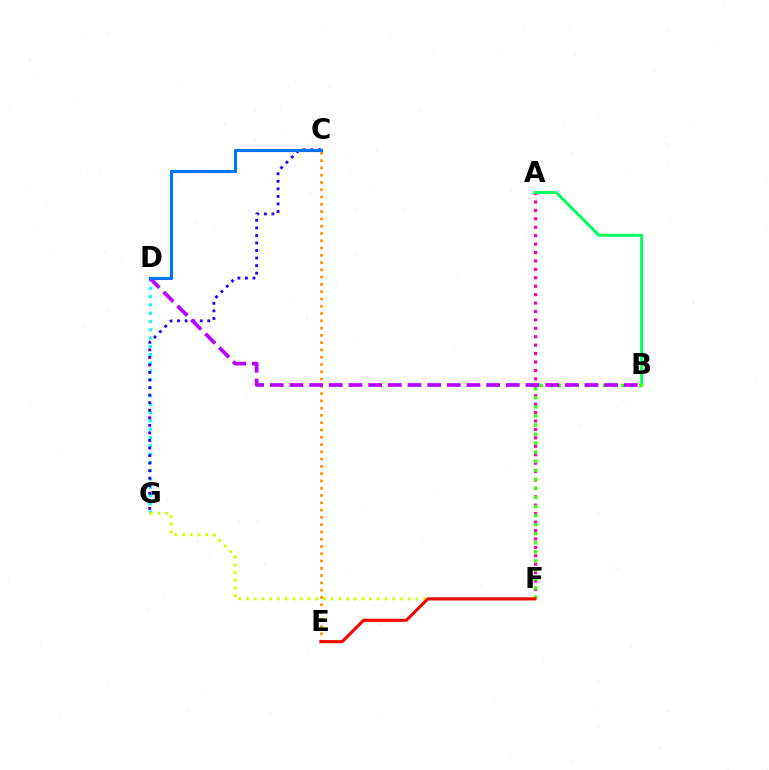{('D', 'G'): [{'color': '#00fff6', 'line_style': 'dotted', 'thickness': 2.25}], ('A', 'F'): [{'color': '#ff00ac', 'line_style': 'dotted', 'thickness': 2.29}], ('A', 'B'): [{'color': '#00ff5c', 'line_style': 'solid', 'thickness': 2.13}], ('C', 'E'): [{'color': '#ff9400', 'line_style': 'dotted', 'thickness': 1.98}], ('B', 'F'): [{'color': '#3dff00', 'line_style': 'dotted', 'thickness': 2.46}], ('F', 'G'): [{'color': '#d1ff00', 'line_style': 'dotted', 'thickness': 2.09}], ('C', 'G'): [{'color': '#2500ff', 'line_style': 'dotted', 'thickness': 2.05}], ('B', 'D'): [{'color': '#b900ff', 'line_style': 'dashed', 'thickness': 2.67}], ('E', 'F'): [{'color': '#ff0000', 'line_style': 'solid', 'thickness': 2.23}], ('C', 'D'): [{'color': '#0074ff', 'line_style': 'solid', 'thickness': 2.24}]}